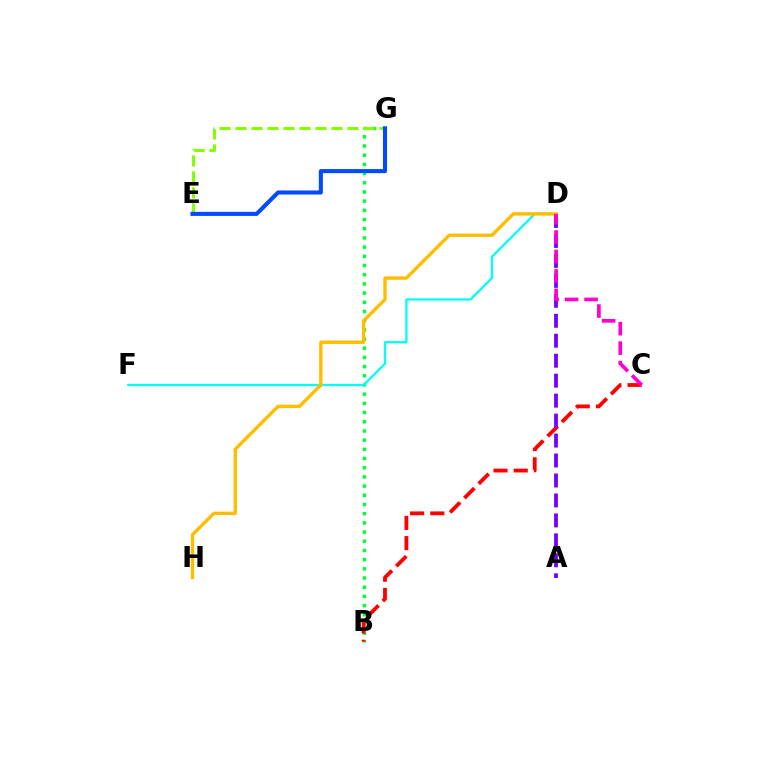{('B', 'G'): [{'color': '#00ff39', 'line_style': 'dotted', 'thickness': 2.5}], ('B', 'C'): [{'color': '#ff0000', 'line_style': 'dashed', 'thickness': 2.75}], ('E', 'G'): [{'color': '#84ff00', 'line_style': 'dashed', 'thickness': 2.17}, {'color': '#004bff', 'line_style': 'solid', 'thickness': 2.93}], ('D', 'F'): [{'color': '#00fff6', 'line_style': 'solid', 'thickness': 1.64}], ('D', 'H'): [{'color': '#ffbd00', 'line_style': 'solid', 'thickness': 2.44}], ('A', 'D'): [{'color': '#7200ff', 'line_style': 'dashed', 'thickness': 2.71}], ('C', 'D'): [{'color': '#ff00cf', 'line_style': 'dashed', 'thickness': 2.65}]}